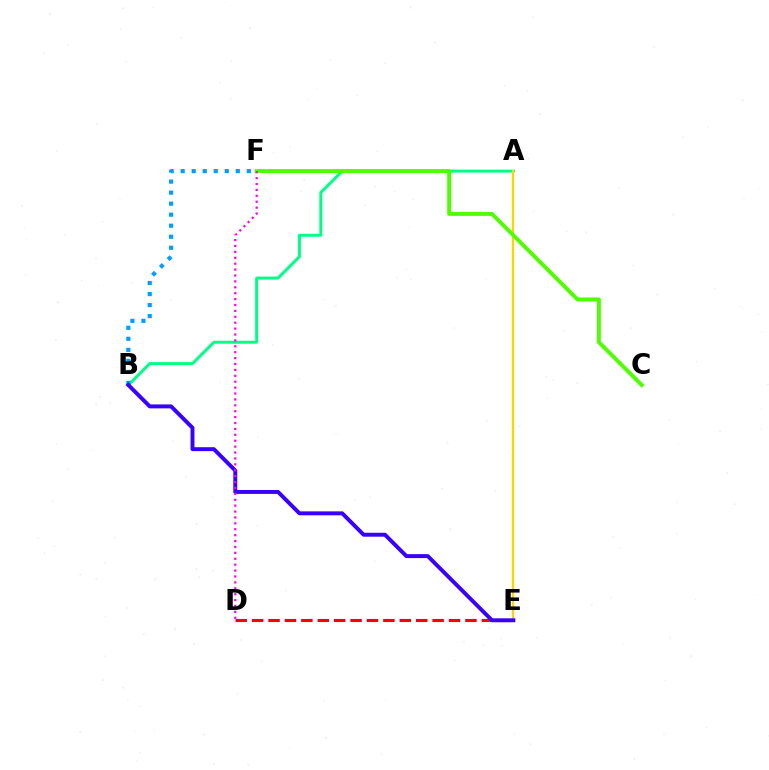{('A', 'B'): [{'color': '#00ff86', 'line_style': 'solid', 'thickness': 2.14}], ('D', 'E'): [{'color': '#ff0000', 'line_style': 'dashed', 'thickness': 2.23}], ('A', 'E'): [{'color': '#ffd500', 'line_style': 'solid', 'thickness': 1.64}], ('B', 'F'): [{'color': '#009eff', 'line_style': 'dotted', 'thickness': 3.0}], ('C', 'F'): [{'color': '#4fff00', 'line_style': 'solid', 'thickness': 2.83}], ('B', 'E'): [{'color': '#3700ff', 'line_style': 'solid', 'thickness': 2.83}], ('D', 'F'): [{'color': '#ff00ed', 'line_style': 'dotted', 'thickness': 1.6}]}